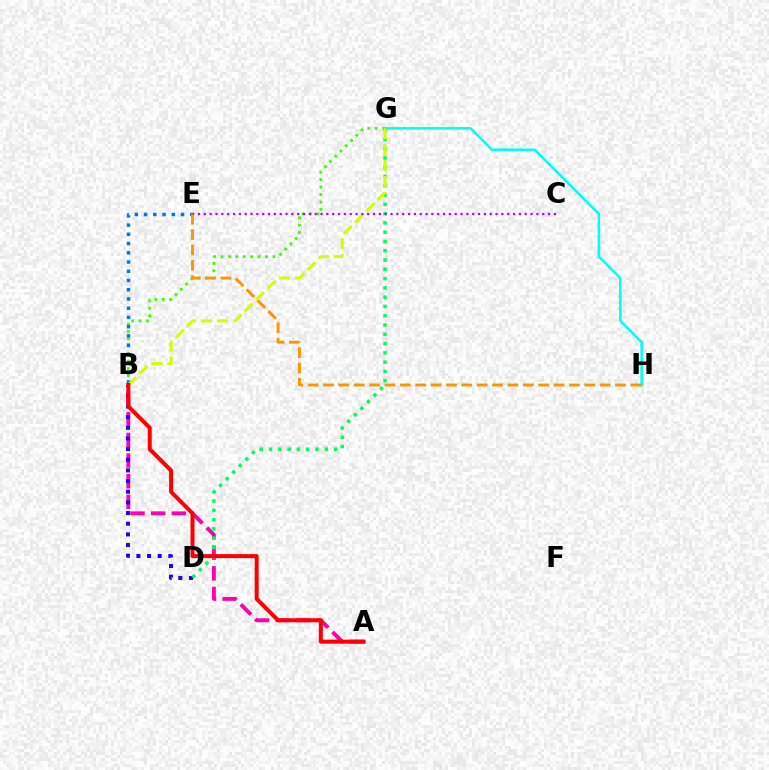{('B', 'G'): [{'color': '#3dff00', 'line_style': 'dotted', 'thickness': 2.02}, {'color': '#d1ff00', 'line_style': 'dashed', 'thickness': 2.17}], ('A', 'B'): [{'color': '#ff00ac', 'line_style': 'dashed', 'thickness': 2.8}, {'color': '#ff0000', 'line_style': 'solid', 'thickness': 2.87}], ('B', 'E'): [{'color': '#0074ff', 'line_style': 'dotted', 'thickness': 2.51}], ('G', 'H'): [{'color': '#00fff6', 'line_style': 'solid', 'thickness': 1.82}], ('E', 'H'): [{'color': '#ff9400', 'line_style': 'dashed', 'thickness': 2.09}], ('B', 'D'): [{'color': '#2500ff', 'line_style': 'dotted', 'thickness': 2.9}], ('D', 'G'): [{'color': '#00ff5c', 'line_style': 'dotted', 'thickness': 2.52}], ('C', 'E'): [{'color': '#b900ff', 'line_style': 'dotted', 'thickness': 1.59}]}